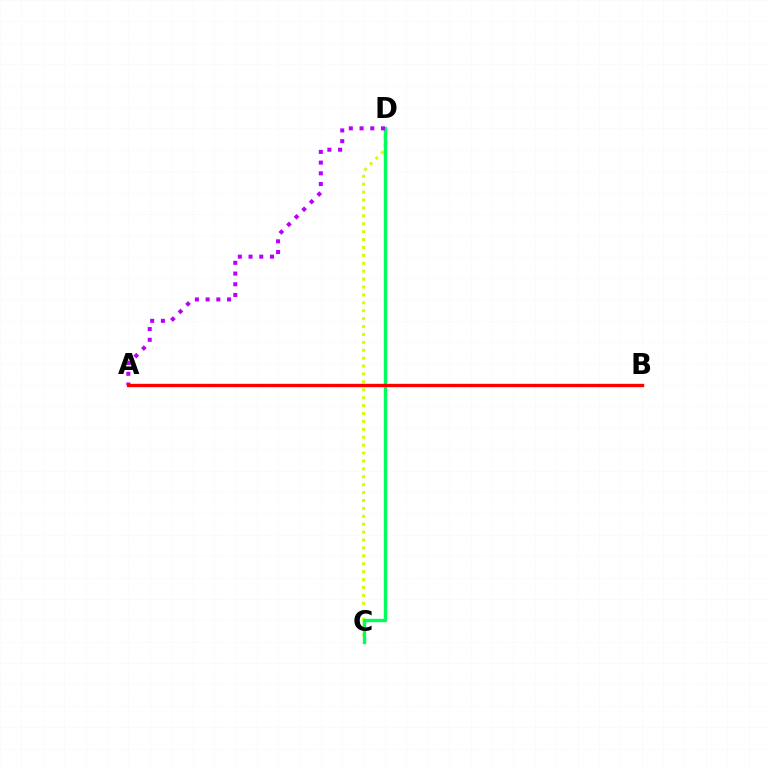{('C', 'D'): [{'color': '#d1ff00', 'line_style': 'dotted', 'thickness': 2.15}, {'color': '#00ff5c', 'line_style': 'solid', 'thickness': 2.45}], ('A', 'B'): [{'color': '#0074ff', 'line_style': 'dotted', 'thickness': 1.88}, {'color': '#ff0000', 'line_style': 'solid', 'thickness': 2.42}], ('A', 'D'): [{'color': '#b900ff', 'line_style': 'dotted', 'thickness': 2.91}]}